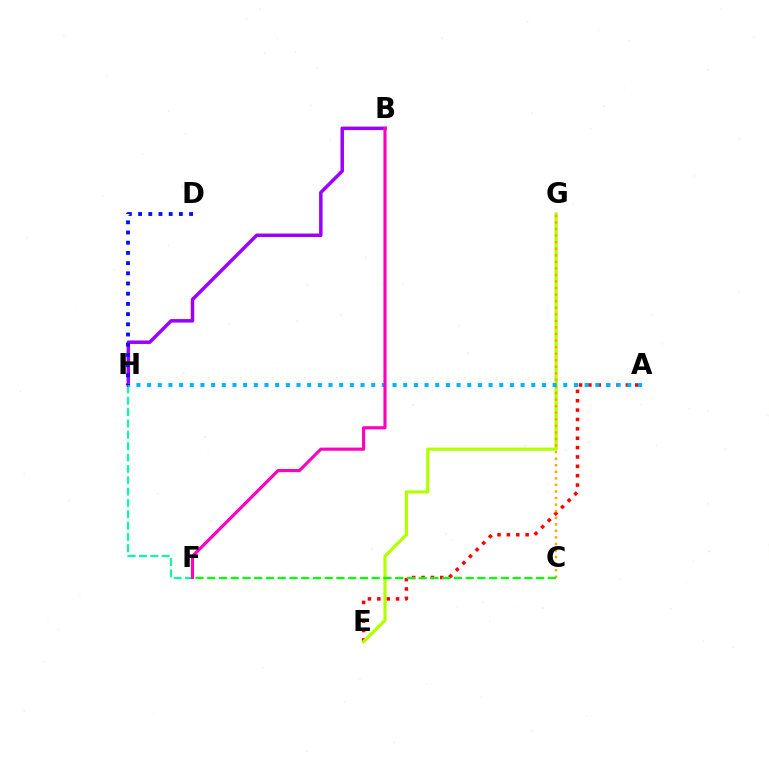{('A', 'E'): [{'color': '#ff0000', 'line_style': 'dotted', 'thickness': 2.55}], ('E', 'G'): [{'color': '#b3ff00', 'line_style': 'solid', 'thickness': 2.3}], ('F', 'H'): [{'color': '#00ff9d', 'line_style': 'dashed', 'thickness': 1.54}], ('C', 'G'): [{'color': '#ffa500', 'line_style': 'dotted', 'thickness': 1.78}], ('B', 'H'): [{'color': '#9b00ff', 'line_style': 'solid', 'thickness': 2.51}], ('A', 'H'): [{'color': '#00b5ff', 'line_style': 'dotted', 'thickness': 2.9}], ('C', 'F'): [{'color': '#08ff00', 'line_style': 'dashed', 'thickness': 1.6}], ('D', 'H'): [{'color': '#0010ff', 'line_style': 'dotted', 'thickness': 2.77}], ('B', 'F'): [{'color': '#ff00bd', 'line_style': 'solid', 'thickness': 2.26}]}